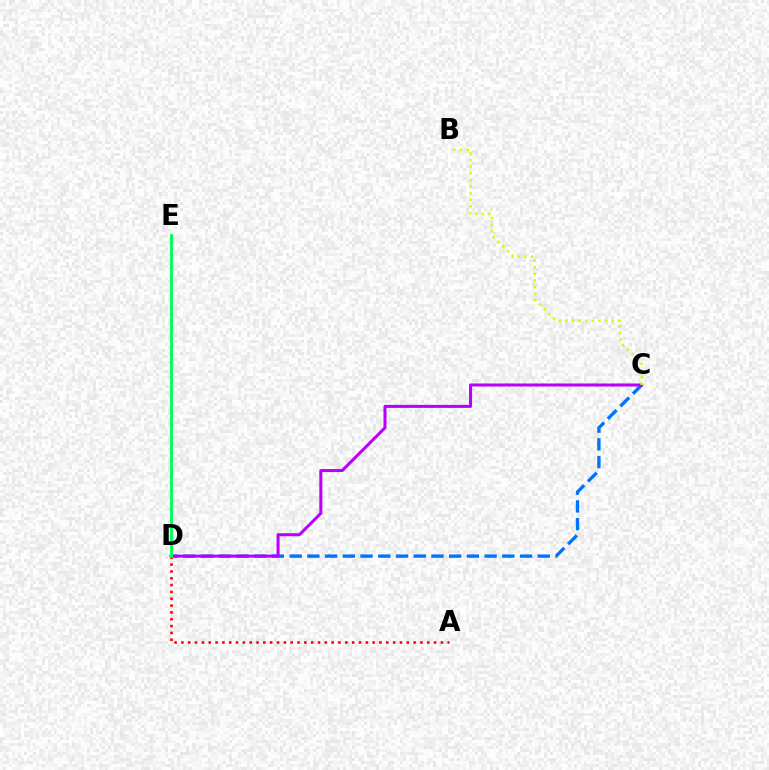{('C', 'D'): [{'color': '#0074ff', 'line_style': 'dashed', 'thickness': 2.41}, {'color': '#b900ff', 'line_style': 'solid', 'thickness': 2.19}], ('A', 'D'): [{'color': '#ff0000', 'line_style': 'dotted', 'thickness': 1.86}], ('B', 'C'): [{'color': '#d1ff00', 'line_style': 'dotted', 'thickness': 1.8}], ('D', 'E'): [{'color': '#00ff5c', 'line_style': 'solid', 'thickness': 2.08}]}